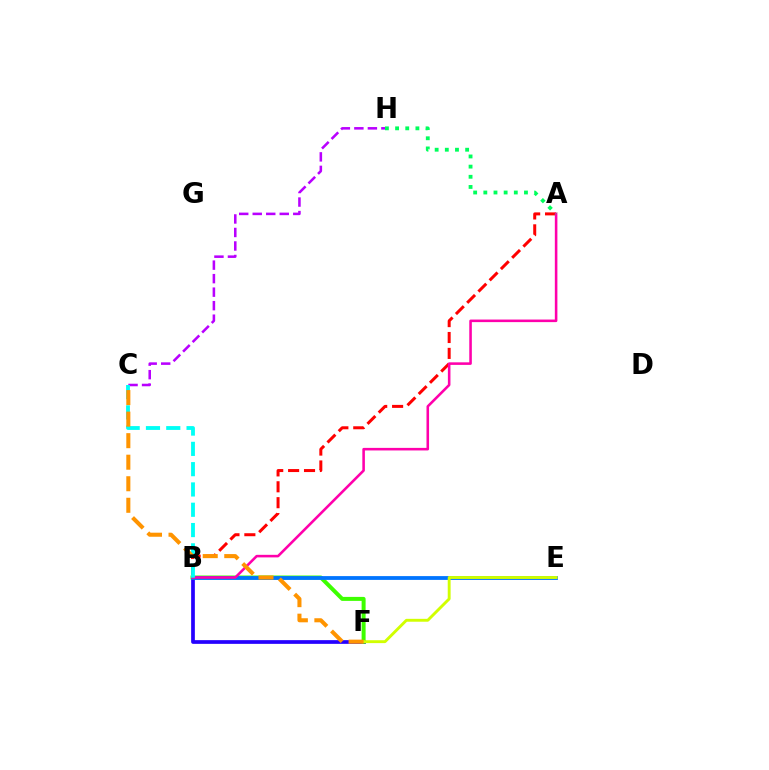{('B', 'F'): [{'color': '#2500ff', 'line_style': 'solid', 'thickness': 2.67}, {'color': '#3dff00', 'line_style': 'solid', 'thickness': 2.87}], ('C', 'H'): [{'color': '#b900ff', 'line_style': 'dashed', 'thickness': 1.84}], ('B', 'E'): [{'color': '#0074ff', 'line_style': 'solid', 'thickness': 2.73}], ('A', 'B'): [{'color': '#ff0000', 'line_style': 'dashed', 'thickness': 2.16}, {'color': '#ff00ac', 'line_style': 'solid', 'thickness': 1.85}], ('B', 'C'): [{'color': '#00fff6', 'line_style': 'dashed', 'thickness': 2.76}], ('E', 'F'): [{'color': '#d1ff00', 'line_style': 'solid', 'thickness': 2.08}], ('A', 'H'): [{'color': '#00ff5c', 'line_style': 'dotted', 'thickness': 2.76}], ('C', 'F'): [{'color': '#ff9400', 'line_style': 'dashed', 'thickness': 2.93}]}